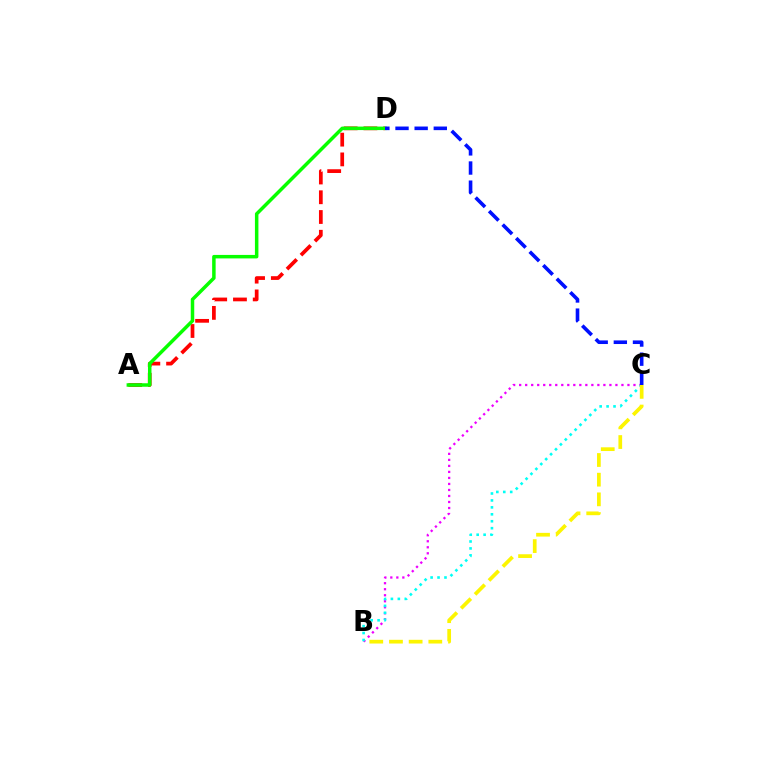{('A', 'D'): [{'color': '#ff0000', 'line_style': 'dashed', 'thickness': 2.68}, {'color': '#08ff00', 'line_style': 'solid', 'thickness': 2.51}], ('B', 'C'): [{'color': '#ee00ff', 'line_style': 'dotted', 'thickness': 1.63}, {'color': '#00fff6', 'line_style': 'dotted', 'thickness': 1.88}, {'color': '#fcf500', 'line_style': 'dashed', 'thickness': 2.67}], ('C', 'D'): [{'color': '#0010ff', 'line_style': 'dashed', 'thickness': 2.6}]}